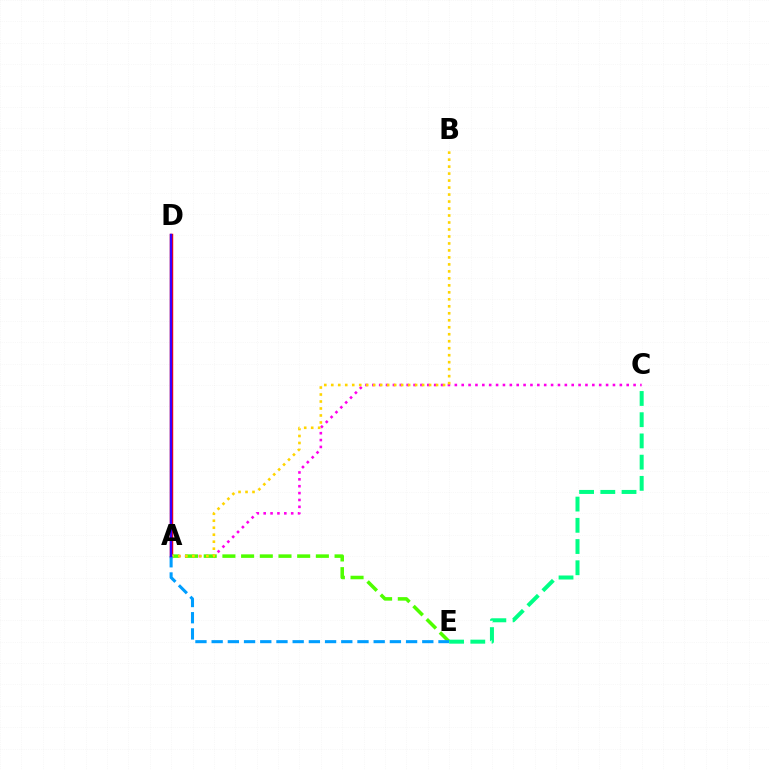{('A', 'D'): [{'color': '#ff0000', 'line_style': 'solid', 'thickness': 2.48}, {'color': '#3700ff', 'line_style': 'solid', 'thickness': 1.75}], ('A', 'C'): [{'color': '#ff00ed', 'line_style': 'dotted', 'thickness': 1.87}], ('A', 'E'): [{'color': '#4fff00', 'line_style': 'dashed', 'thickness': 2.54}, {'color': '#009eff', 'line_style': 'dashed', 'thickness': 2.2}], ('A', 'B'): [{'color': '#ffd500', 'line_style': 'dotted', 'thickness': 1.9}], ('C', 'E'): [{'color': '#00ff86', 'line_style': 'dashed', 'thickness': 2.88}]}